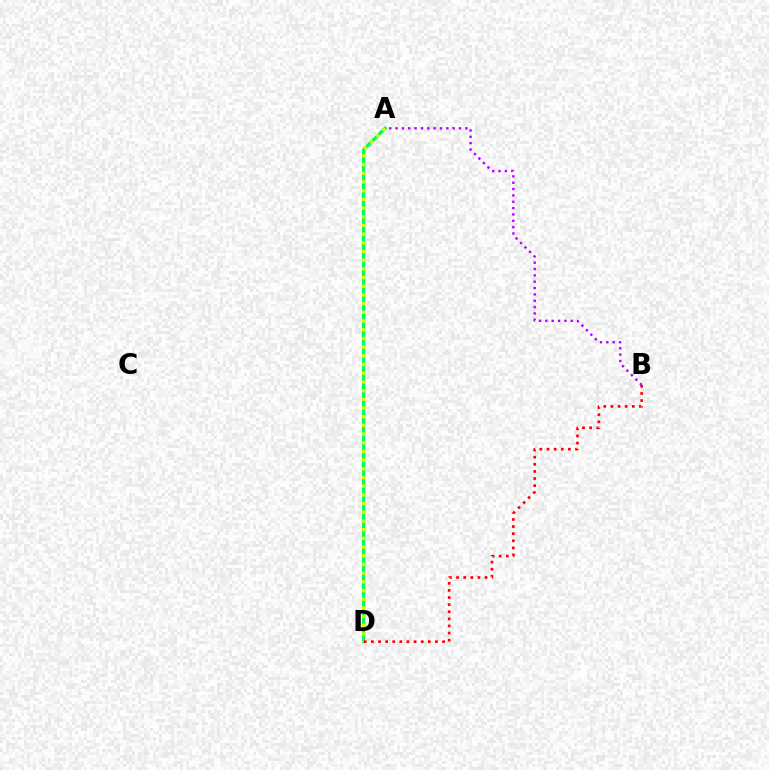{('A', 'D'): [{'color': '#0074ff', 'line_style': 'dashed', 'thickness': 1.94}, {'color': '#00ff5c', 'line_style': 'solid', 'thickness': 2.34}, {'color': '#d1ff00', 'line_style': 'dotted', 'thickness': 2.36}], ('B', 'D'): [{'color': '#ff0000', 'line_style': 'dotted', 'thickness': 1.93}], ('A', 'B'): [{'color': '#b900ff', 'line_style': 'dotted', 'thickness': 1.72}]}